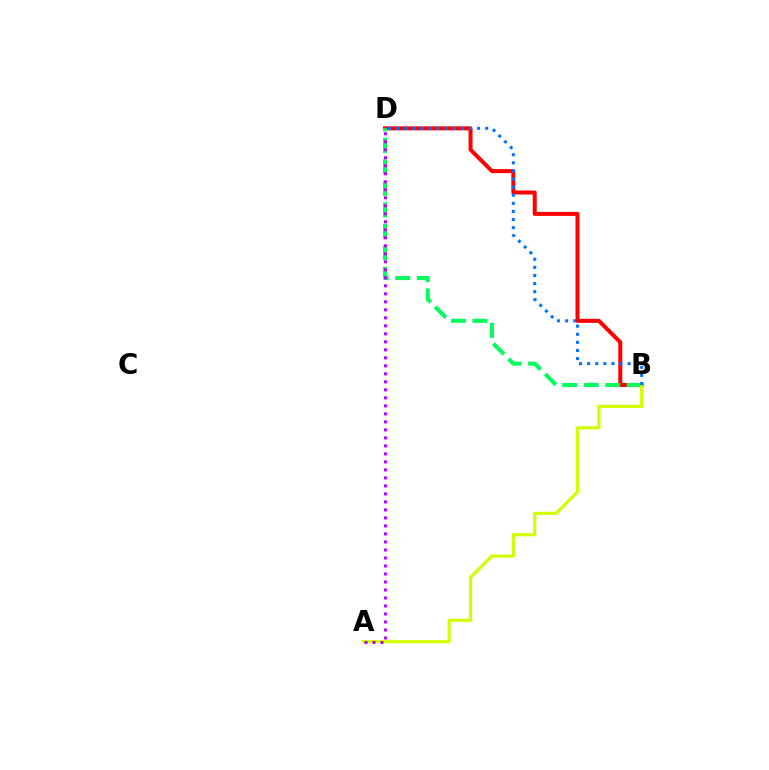{('B', 'D'): [{'color': '#ff0000', 'line_style': 'solid', 'thickness': 2.88}, {'color': '#00ff5c', 'line_style': 'dashed', 'thickness': 2.92}, {'color': '#0074ff', 'line_style': 'dotted', 'thickness': 2.2}], ('A', 'B'): [{'color': '#d1ff00', 'line_style': 'solid', 'thickness': 2.3}], ('A', 'D'): [{'color': '#b900ff', 'line_style': 'dotted', 'thickness': 2.17}]}